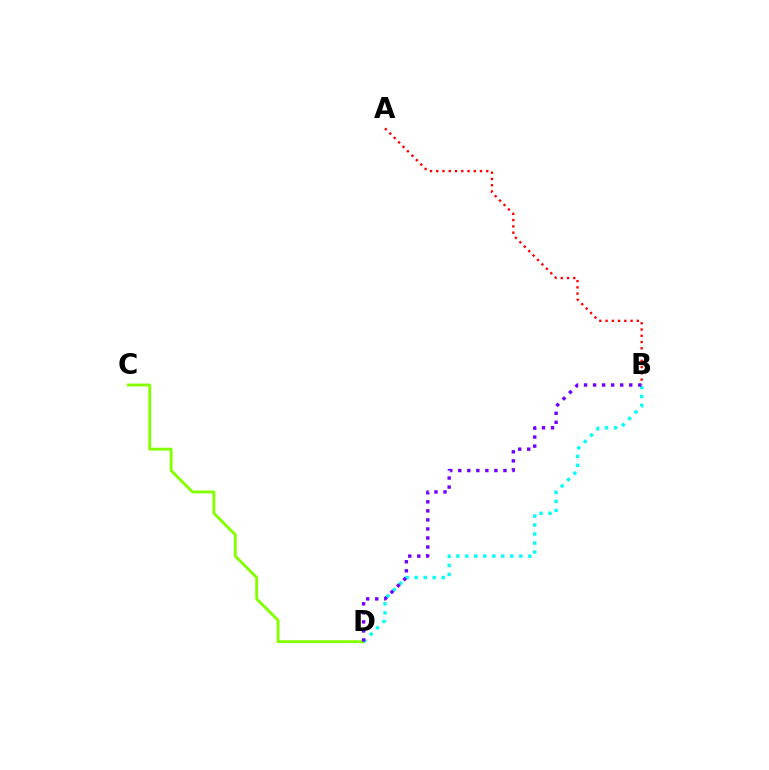{('C', 'D'): [{'color': '#84ff00', 'line_style': 'solid', 'thickness': 2.07}], ('B', 'D'): [{'color': '#00fff6', 'line_style': 'dotted', 'thickness': 2.45}, {'color': '#7200ff', 'line_style': 'dotted', 'thickness': 2.46}], ('A', 'B'): [{'color': '#ff0000', 'line_style': 'dotted', 'thickness': 1.7}]}